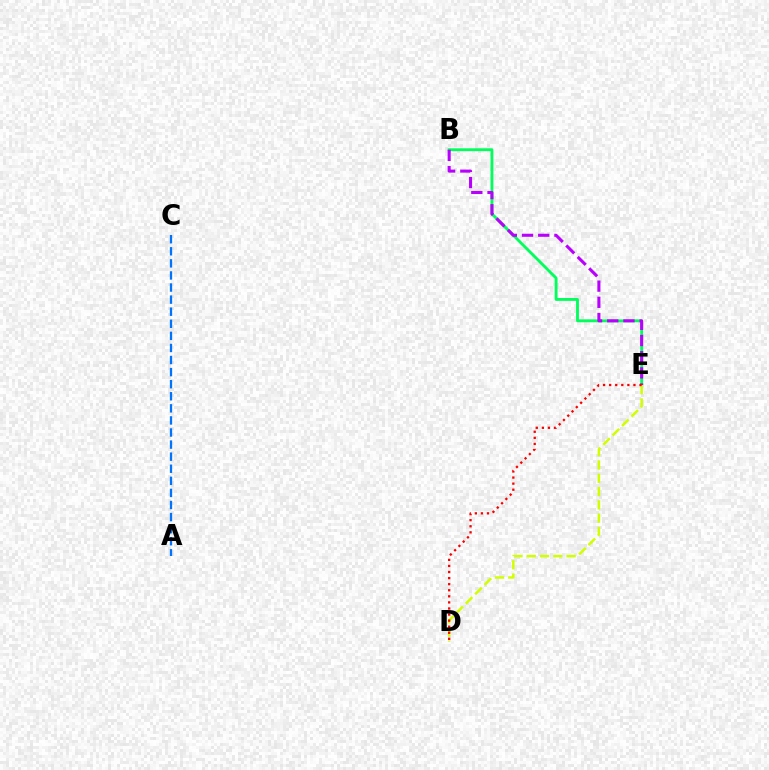{('A', 'C'): [{'color': '#0074ff', 'line_style': 'dashed', 'thickness': 1.64}], ('B', 'E'): [{'color': '#00ff5c', 'line_style': 'solid', 'thickness': 2.05}, {'color': '#b900ff', 'line_style': 'dashed', 'thickness': 2.2}], ('D', 'E'): [{'color': '#d1ff00', 'line_style': 'dashed', 'thickness': 1.81}, {'color': '#ff0000', 'line_style': 'dotted', 'thickness': 1.65}]}